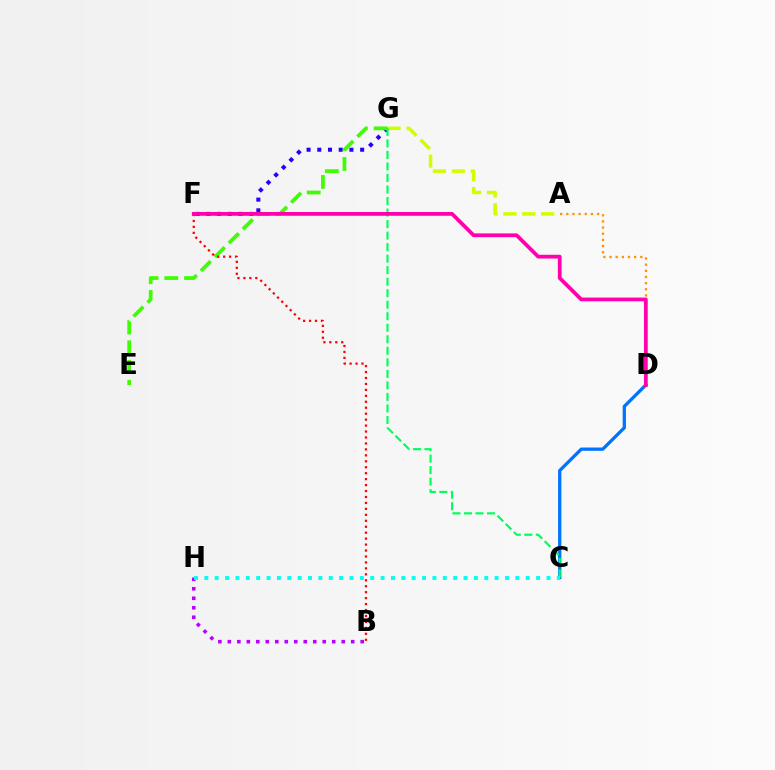{('F', 'G'): [{'color': '#2500ff', 'line_style': 'dotted', 'thickness': 2.91}], ('A', 'G'): [{'color': '#d1ff00', 'line_style': 'dashed', 'thickness': 2.56}], ('A', 'D'): [{'color': '#ff9400', 'line_style': 'dotted', 'thickness': 1.67}], ('C', 'D'): [{'color': '#0074ff', 'line_style': 'solid', 'thickness': 2.36}], ('C', 'G'): [{'color': '#00ff5c', 'line_style': 'dashed', 'thickness': 1.57}], ('B', 'H'): [{'color': '#b900ff', 'line_style': 'dotted', 'thickness': 2.58}], ('E', 'G'): [{'color': '#3dff00', 'line_style': 'dashed', 'thickness': 2.68}], ('B', 'F'): [{'color': '#ff0000', 'line_style': 'dotted', 'thickness': 1.62}], ('C', 'H'): [{'color': '#00fff6', 'line_style': 'dotted', 'thickness': 2.82}], ('D', 'F'): [{'color': '#ff00ac', 'line_style': 'solid', 'thickness': 2.71}]}